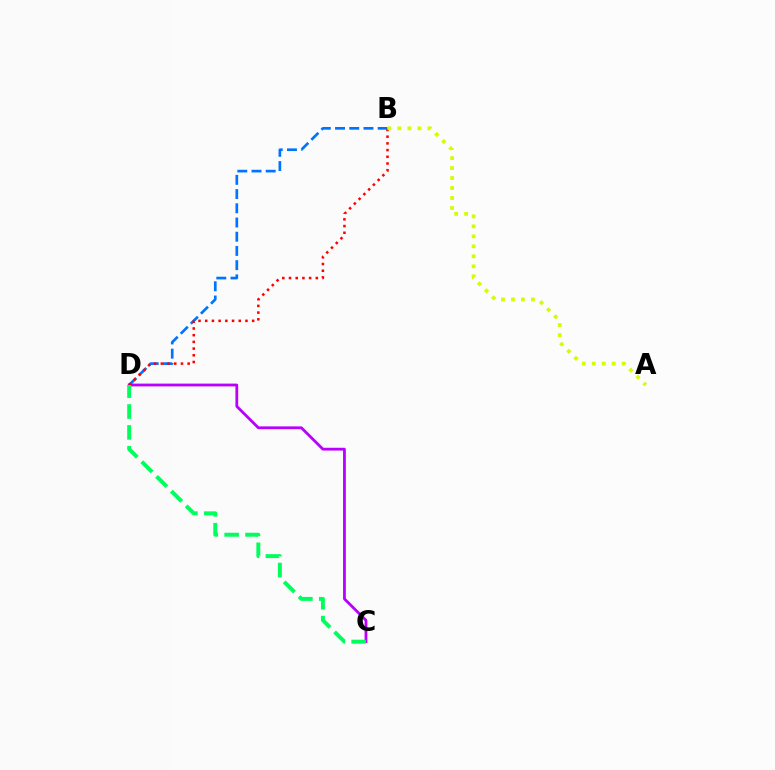{('B', 'D'): [{'color': '#0074ff', 'line_style': 'dashed', 'thickness': 1.93}, {'color': '#ff0000', 'line_style': 'dotted', 'thickness': 1.82}], ('C', 'D'): [{'color': '#b900ff', 'line_style': 'solid', 'thickness': 2.01}, {'color': '#00ff5c', 'line_style': 'dashed', 'thickness': 2.84}], ('A', 'B'): [{'color': '#d1ff00', 'line_style': 'dotted', 'thickness': 2.71}]}